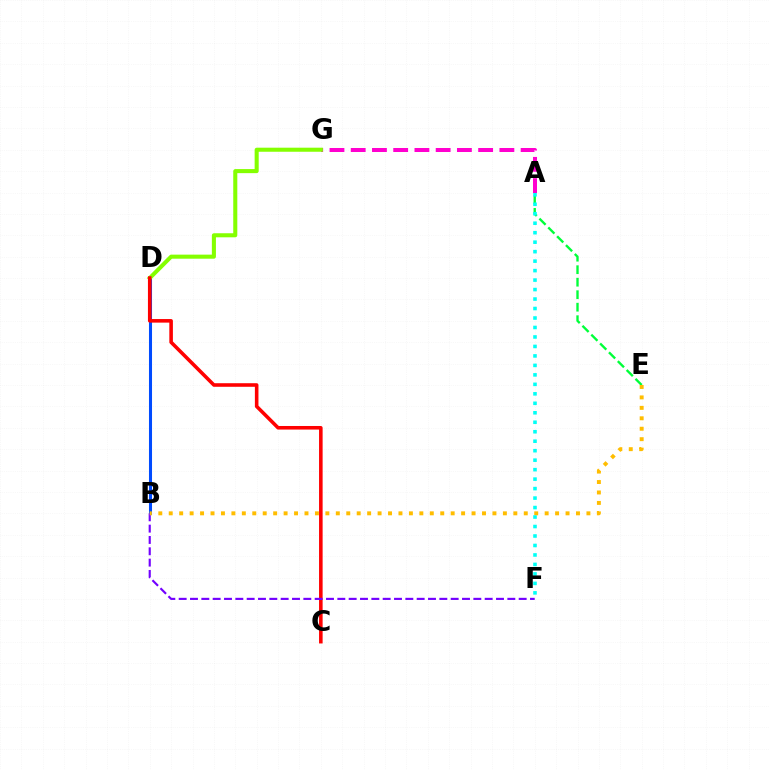{('A', 'G'): [{'color': '#ff00cf', 'line_style': 'dashed', 'thickness': 2.89}], ('A', 'E'): [{'color': '#00ff39', 'line_style': 'dashed', 'thickness': 1.7}], ('B', 'D'): [{'color': '#004bff', 'line_style': 'solid', 'thickness': 2.2}], ('D', 'G'): [{'color': '#84ff00', 'line_style': 'solid', 'thickness': 2.92}], ('C', 'D'): [{'color': '#ff0000', 'line_style': 'solid', 'thickness': 2.57}], ('B', 'F'): [{'color': '#7200ff', 'line_style': 'dashed', 'thickness': 1.54}], ('B', 'E'): [{'color': '#ffbd00', 'line_style': 'dotted', 'thickness': 2.84}], ('A', 'F'): [{'color': '#00fff6', 'line_style': 'dotted', 'thickness': 2.58}]}